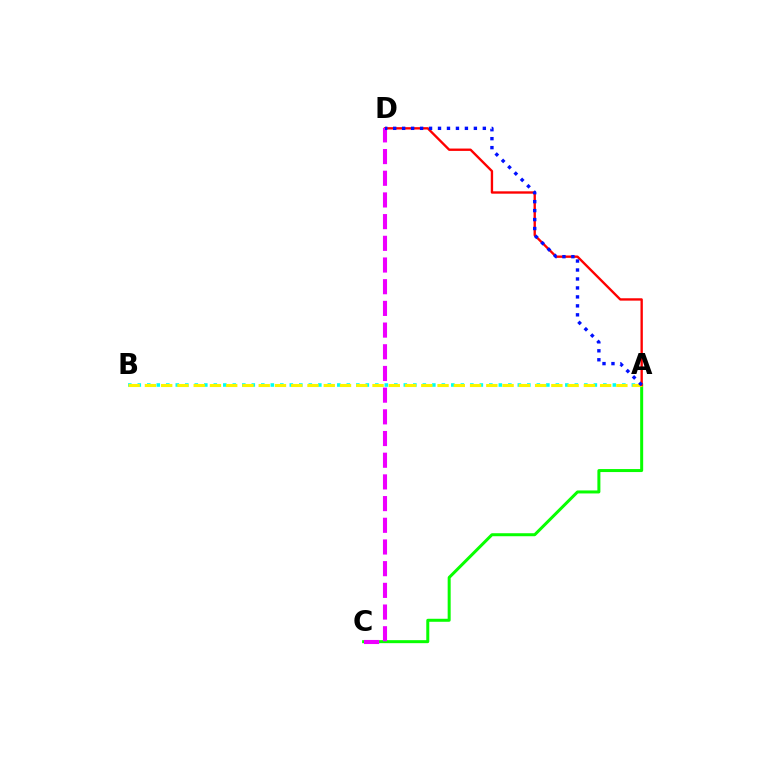{('A', 'C'): [{'color': '#08ff00', 'line_style': 'solid', 'thickness': 2.16}], ('A', 'B'): [{'color': '#00fff6', 'line_style': 'dotted', 'thickness': 2.58}, {'color': '#fcf500', 'line_style': 'dashed', 'thickness': 2.21}], ('A', 'D'): [{'color': '#ff0000', 'line_style': 'solid', 'thickness': 1.7}, {'color': '#0010ff', 'line_style': 'dotted', 'thickness': 2.44}], ('C', 'D'): [{'color': '#ee00ff', 'line_style': 'dashed', 'thickness': 2.95}]}